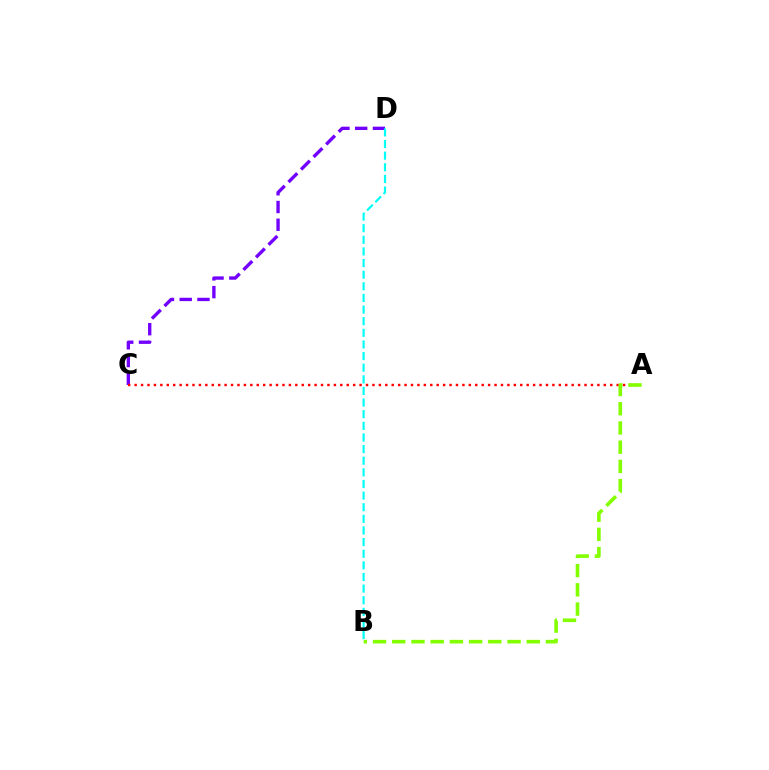{('C', 'D'): [{'color': '#7200ff', 'line_style': 'dashed', 'thickness': 2.41}], ('B', 'D'): [{'color': '#00fff6', 'line_style': 'dashed', 'thickness': 1.58}], ('A', 'C'): [{'color': '#ff0000', 'line_style': 'dotted', 'thickness': 1.75}], ('A', 'B'): [{'color': '#84ff00', 'line_style': 'dashed', 'thickness': 2.61}]}